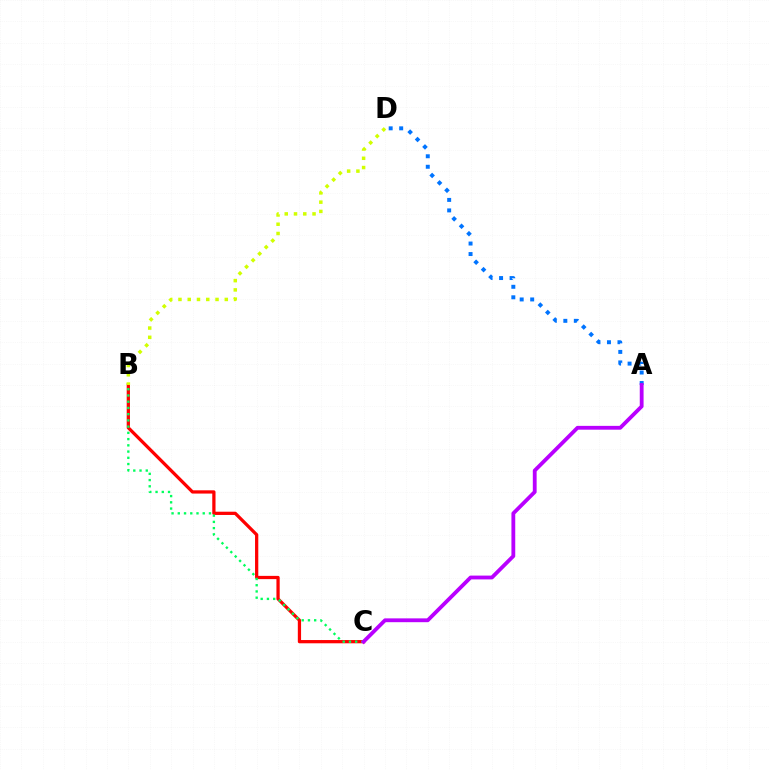{('B', 'C'): [{'color': '#ff0000', 'line_style': 'solid', 'thickness': 2.34}, {'color': '#00ff5c', 'line_style': 'dotted', 'thickness': 1.69}], ('A', 'D'): [{'color': '#0074ff', 'line_style': 'dotted', 'thickness': 2.85}], ('B', 'D'): [{'color': '#d1ff00', 'line_style': 'dotted', 'thickness': 2.52}], ('A', 'C'): [{'color': '#b900ff', 'line_style': 'solid', 'thickness': 2.75}]}